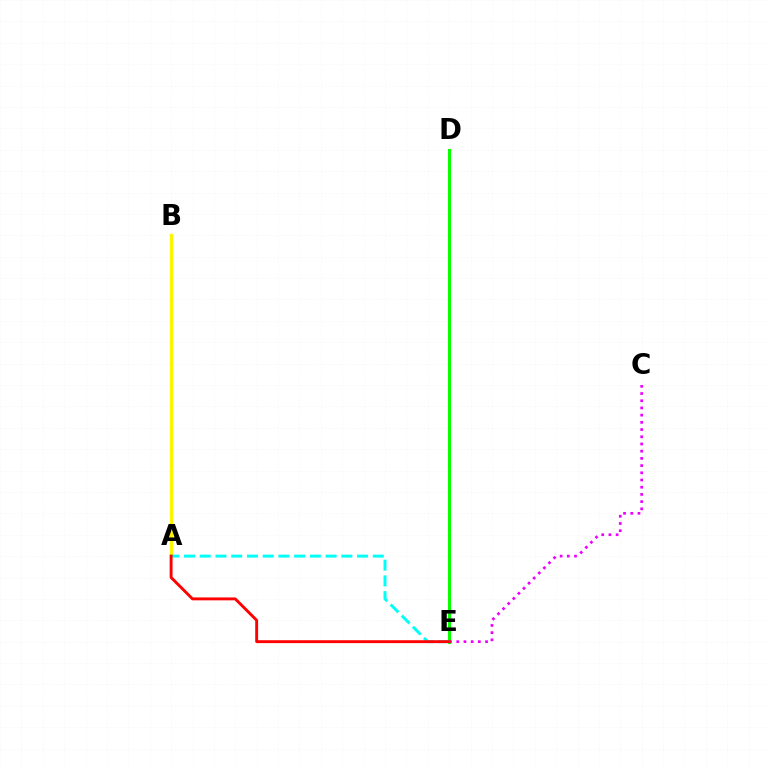{('D', 'E'): [{'color': '#0010ff', 'line_style': 'solid', 'thickness': 1.92}, {'color': '#08ff00', 'line_style': 'solid', 'thickness': 2.2}], ('C', 'E'): [{'color': '#ee00ff', 'line_style': 'dotted', 'thickness': 1.96}], ('A', 'B'): [{'color': '#fcf500', 'line_style': 'solid', 'thickness': 2.39}], ('A', 'E'): [{'color': '#00fff6', 'line_style': 'dashed', 'thickness': 2.14}, {'color': '#ff0000', 'line_style': 'solid', 'thickness': 2.08}]}